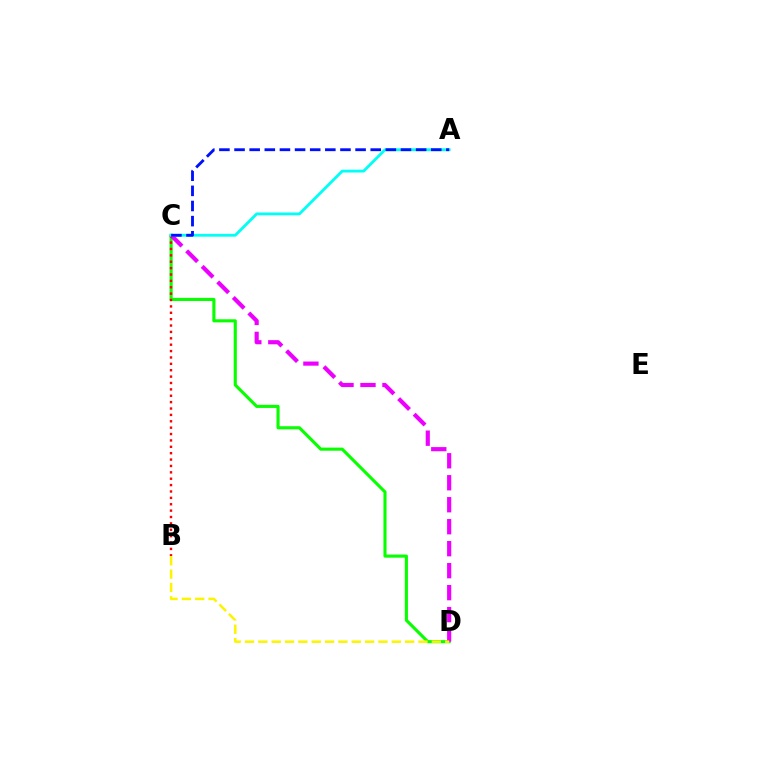{('C', 'D'): [{'color': '#08ff00', 'line_style': 'solid', 'thickness': 2.24}, {'color': '#ee00ff', 'line_style': 'dashed', 'thickness': 2.99}], ('B', 'C'): [{'color': '#ff0000', 'line_style': 'dotted', 'thickness': 1.73}], ('A', 'C'): [{'color': '#00fff6', 'line_style': 'solid', 'thickness': 2.03}, {'color': '#0010ff', 'line_style': 'dashed', 'thickness': 2.06}], ('B', 'D'): [{'color': '#fcf500', 'line_style': 'dashed', 'thickness': 1.81}]}